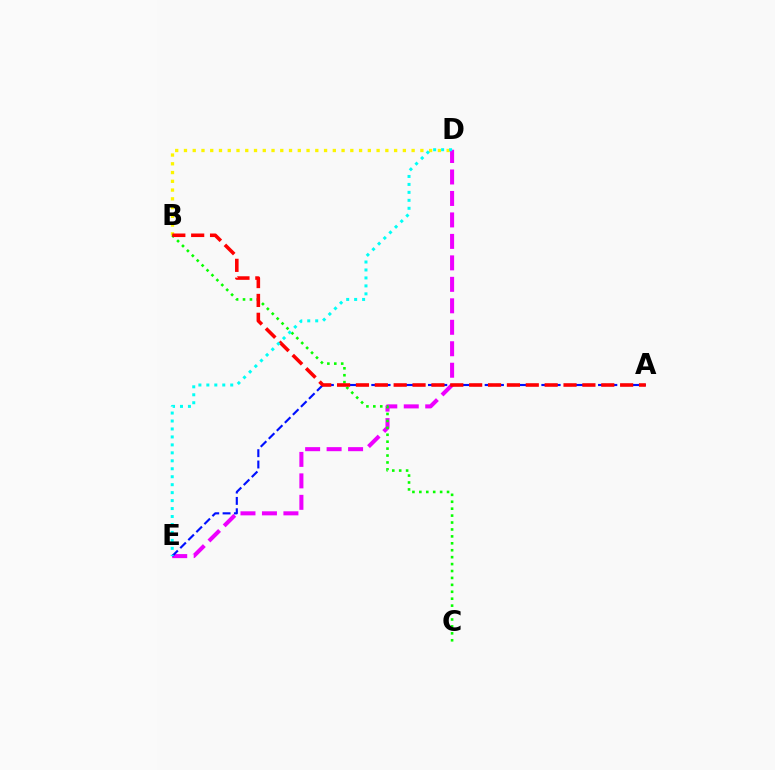{('D', 'E'): [{'color': '#ee00ff', 'line_style': 'dashed', 'thickness': 2.92}, {'color': '#00fff6', 'line_style': 'dotted', 'thickness': 2.16}], ('A', 'E'): [{'color': '#0010ff', 'line_style': 'dashed', 'thickness': 1.54}], ('B', 'D'): [{'color': '#fcf500', 'line_style': 'dotted', 'thickness': 2.38}], ('B', 'C'): [{'color': '#08ff00', 'line_style': 'dotted', 'thickness': 1.88}], ('A', 'B'): [{'color': '#ff0000', 'line_style': 'dashed', 'thickness': 2.56}]}